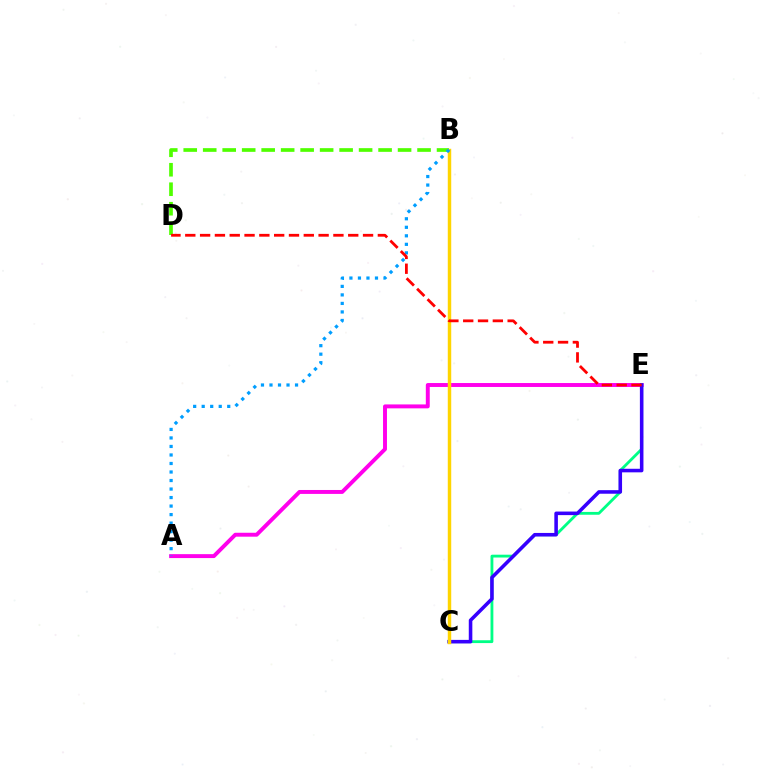{('A', 'E'): [{'color': '#ff00ed', 'line_style': 'solid', 'thickness': 2.83}], ('C', 'E'): [{'color': '#00ff86', 'line_style': 'solid', 'thickness': 2.03}, {'color': '#3700ff', 'line_style': 'solid', 'thickness': 2.56}], ('B', 'D'): [{'color': '#4fff00', 'line_style': 'dashed', 'thickness': 2.65}], ('B', 'C'): [{'color': '#ffd500', 'line_style': 'solid', 'thickness': 2.48}], ('A', 'B'): [{'color': '#009eff', 'line_style': 'dotted', 'thickness': 2.31}], ('D', 'E'): [{'color': '#ff0000', 'line_style': 'dashed', 'thickness': 2.01}]}